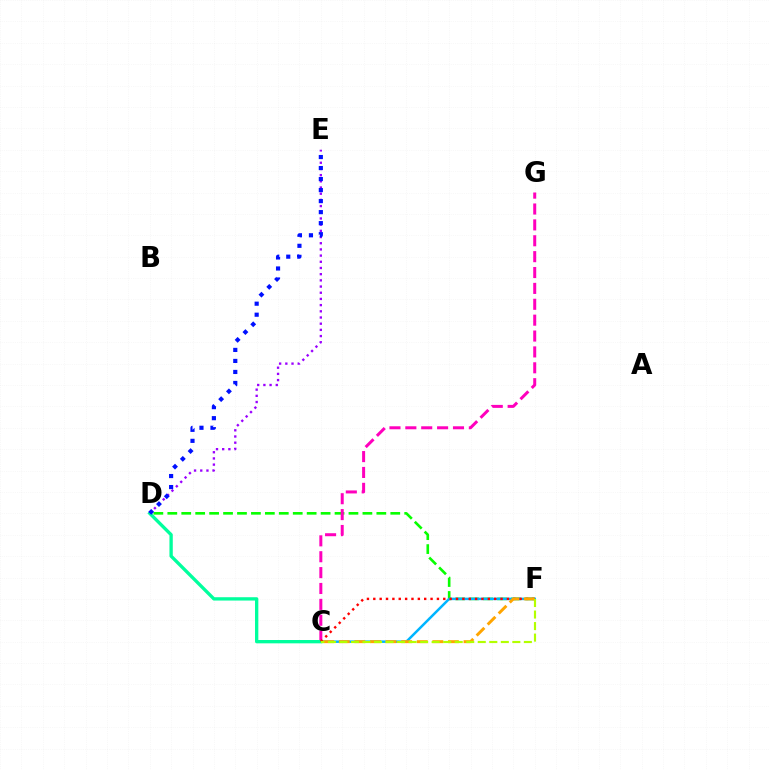{('D', 'F'): [{'color': '#08ff00', 'line_style': 'dashed', 'thickness': 1.89}], ('C', 'G'): [{'color': '#ff00bd', 'line_style': 'dashed', 'thickness': 2.16}], ('D', 'E'): [{'color': '#9b00ff', 'line_style': 'dotted', 'thickness': 1.68}, {'color': '#0010ff', 'line_style': 'dotted', 'thickness': 2.99}], ('C', 'F'): [{'color': '#00b5ff', 'line_style': 'solid', 'thickness': 1.8}, {'color': '#ff0000', 'line_style': 'dotted', 'thickness': 1.73}, {'color': '#ffa500', 'line_style': 'dashed', 'thickness': 2.12}, {'color': '#b3ff00', 'line_style': 'dashed', 'thickness': 1.57}], ('C', 'D'): [{'color': '#00ff9d', 'line_style': 'solid', 'thickness': 2.4}]}